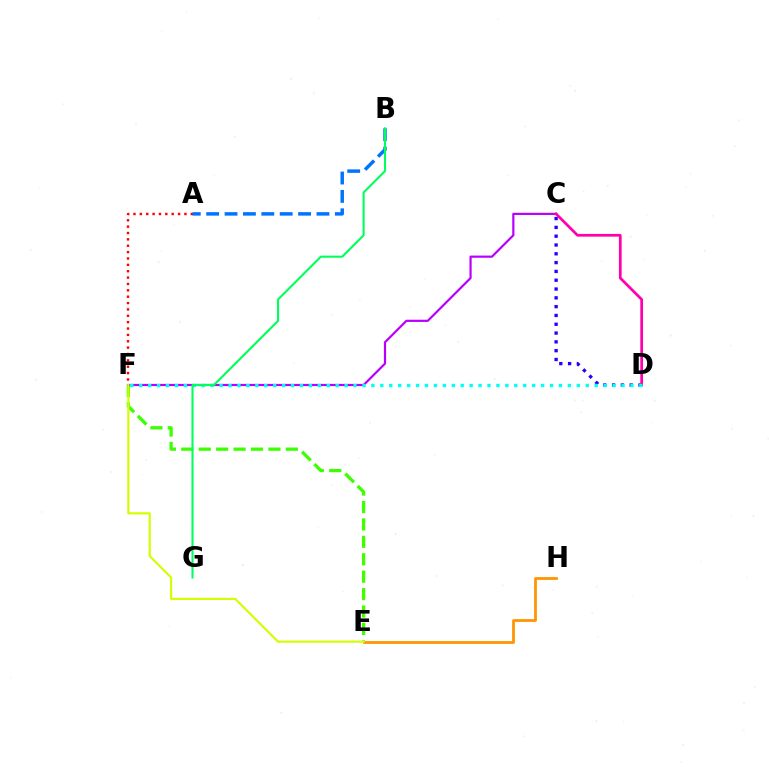{('C', 'D'): [{'color': '#2500ff', 'line_style': 'dotted', 'thickness': 2.39}, {'color': '#ff00ac', 'line_style': 'solid', 'thickness': 1.96}], ('E', 'F'): [{'color': '#3dff00', 'line_style': 'dashed', 'thickness': 2.37}, {'color': '#d1ff00', 'line_style': 'solid', 'thickness': 1.54}], ('A', 'F'): [{'color': '#ff0000', 'line_style': 'dotted', 'thickness': 1.73}], ('C', 'F'): [{'color': '#b900ff', 'line_style': 'solid', 'thickness': 1.58}], ('E', 'H'): [{'color': '#ff9400', 'line_style': 'solid', 'thickness': 1.98}], ('D', 'F'): [{'color': '#00fff6', 'line_style': 'dotted', 'thickness': 2.43}], ('A', 'B'): [{'color': '#0074ff', 'line_style': 'dashed', 'thickness': 2.5}], ('B', 'G'): [{'color': '#00ff5c', 'line_style': 'solid', 'thickness': 1.51}]}